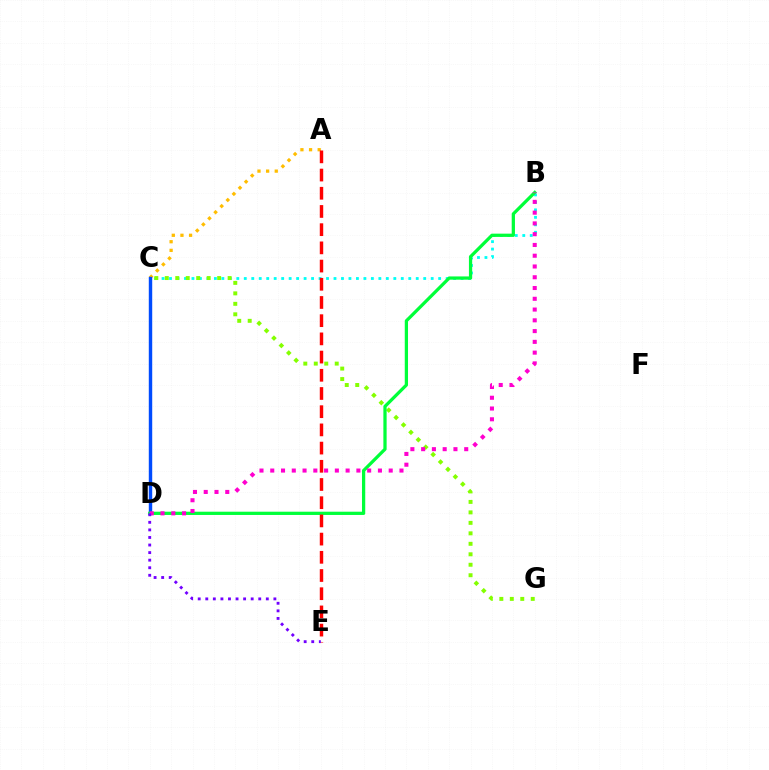{('A', 'C'): [{'color': '#ffbd00', 'line_style': 'dotted', 'thickness': 2.35}], ('C', 'D'): [{'color': '#004bff', 'line_style': 'solid', 'thickness': 2.46}], ('B', 'C'): [{'color': '#00fff6', 'line_style': 'dotted', 'thickness': 2.03}], ('C', 'G'): [{'color': '#84ff00', 'line_style': 'dotted', 'thickness': 2.85}], ('B', 'D'): [{'color': '#00ff39', 'line_style': 'solid', 'thickness': 2.34}, {'color': '#ff00cf', 'line_style': 'dotted', 'thickness': 2.93}], ('A', 'E'): [{'color': '#ff0000', 'line_style': 'dashed', 'thickness': 2.47}], ('D', 'E'): [{'color': '#7200ff', 'line_style': 'dotted', 'thickness': 2.06}]}